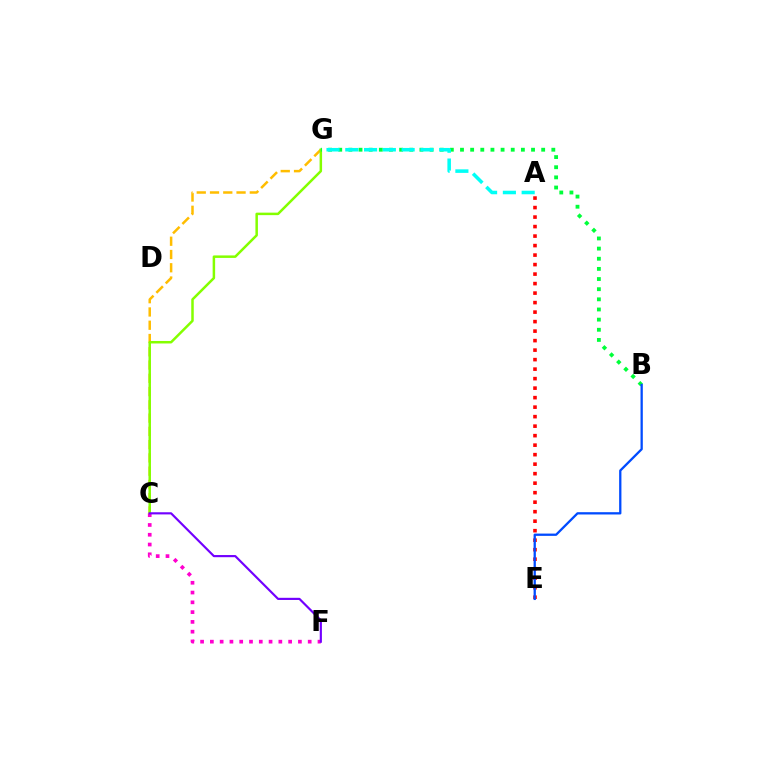{('C', 'G'): [{'color': '#ffbd00', 'line_style': 'dashed', 'thickness': 1.8}, {'color': '#84ff00', 'line_style': 'solid', 'thickness': 1.8}], ('A', 'E'): [{'color': '#ff0000', 'line_style': 'dotted', 'thickness': 2.58}], ('C', 'F'): [{'color': '#ff00cf', 'line_style': 'dotted', 'thickness': 2.66}, {'color': '#7200ff', 'line_style': 'solid', 'thickness': 1.55}], ('B', 'G'): [{'color': '#00ff39', 'line_style': 'dotted', 'thickness': 2.76}], ('A', 'G'): [{'color': '#00fff6', 'line_style': 'dashed', 'thickness': 2.55}], ('B', 'E'): [{'color': '#004bff', 'line_style': 'solid', 'thickness': 1.65}]}